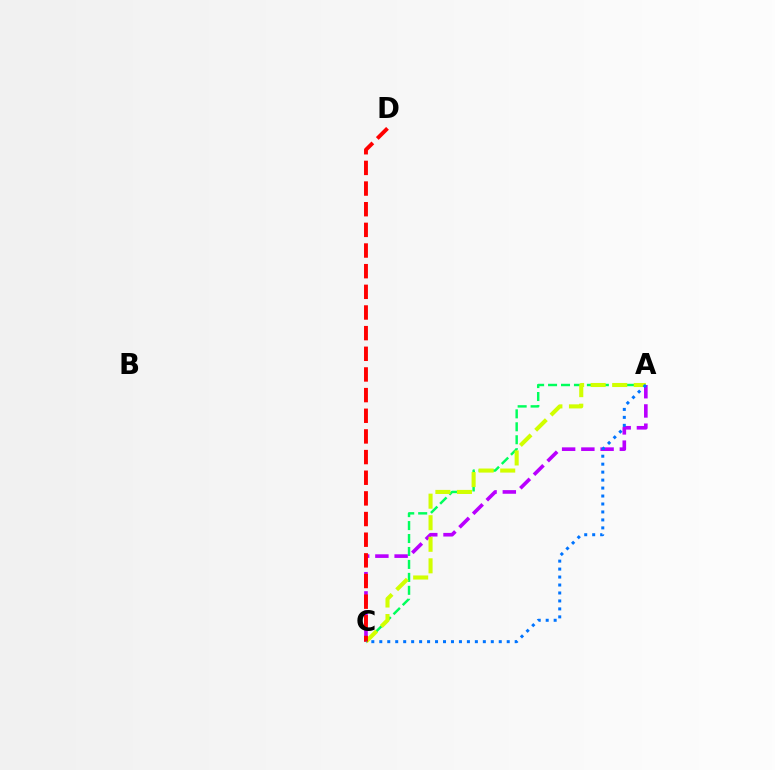{('A', 'C'): [{'color': '#00ff5c', 'line_style': 'dashed', 'thickness': 1.76}, {'color': '#b900ff', 'line_style': 'dashed', 'thickness': 2.61}, {'color': '#d1ff00', 'line_style': 'dashed', 'thickness': 2.93}, {'color': '#0074ff', 'line_style': 'dotted', 'thickness': 2.16}], ('C', 'D'): [{'color': '#ff0000', 'line_style': 'dashed', 'thickness': 2.81}]}